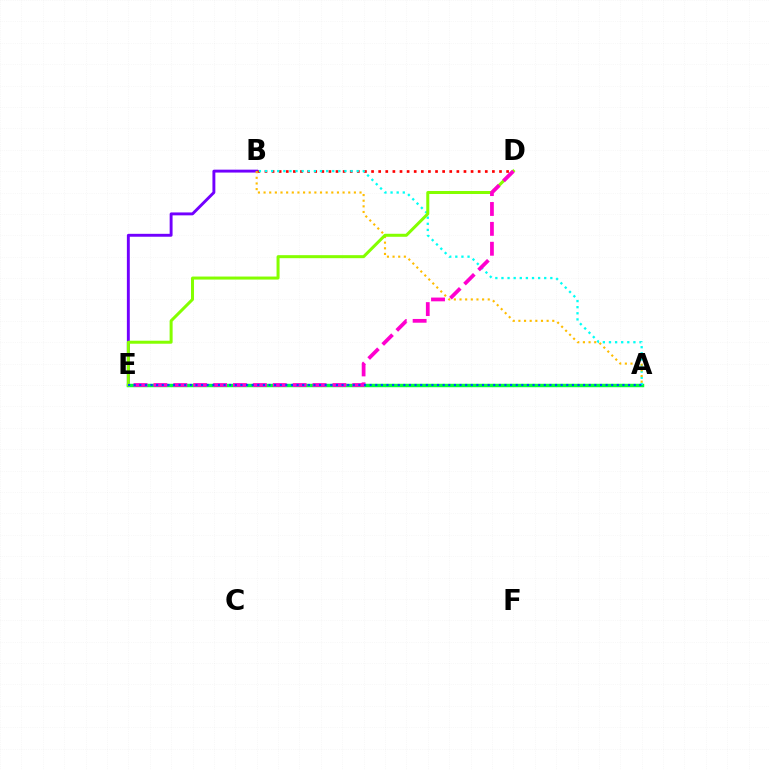{('B', 'E'): [{'color': '#7200ff', 'line_style': 'solid', 'thickness': 2.09}], ('B', 'D'): [{'color': '#ff0000', 'line_style': 'dotted', 'thickness': 1.93}], ('A', 'E'): [{'color': '#00ff39', 'line_style': 'solid', 'thickness': 2.49}, {'color': '#004bff', 'line_style': 'dotted', 'thickness': 1.53}], ('A', 'B'): [{'color': '#00fff6', 'line_style': 'dotted', 'thickness': 1.66}, {'color': '#ffbd00', 'line_style': 'dotted', 'thickness': 1.53}], ('D', 'E'): [{'color': '#84ff00', 'line_style': 'solid', 'thickness': 2.17}, {'color': '#ff00cf', 'line_style': 'dashed', 'thickness': 2.7}]}